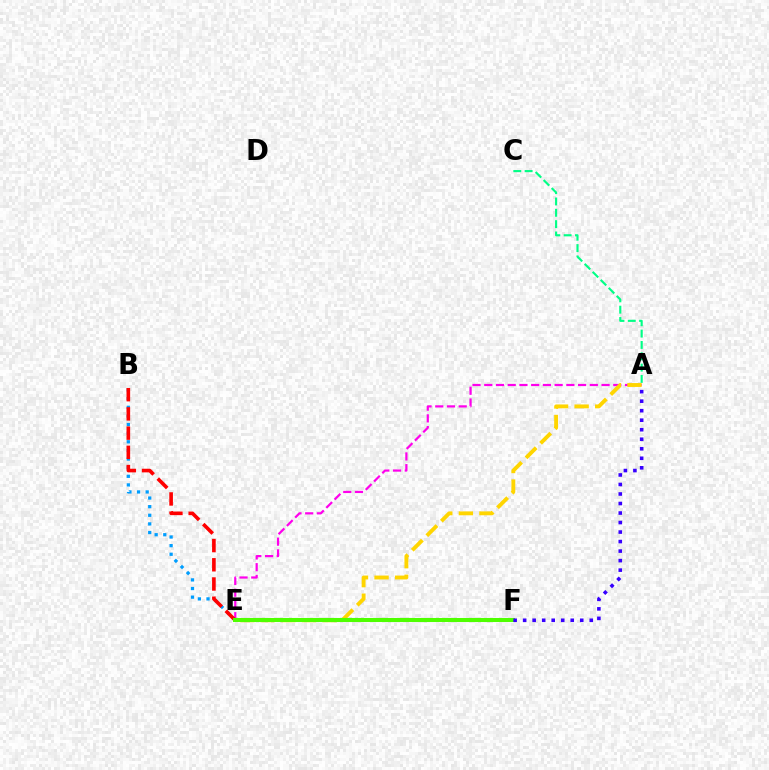{('A', 'E'): [{'color': '#ff00ed', 'line_style': 'dashed', 'thickness': 1.59}, {'color': '#ffd500', 'line_style': 'dashed', 'thickness': 2.79}], ('B', 'E'): [{'color': '#009eff', 'line_style': 'dotted', 'thickness': 2.34}, {'color': '#ff0000', 'line_style': 'dashed', 'thickness': 2.61}], ('A', 'C'): [{'color': '#00ff86', 'line_style': 'dashed', 'thickness': 1.54}], ('E', 'F'): [{'color': '#4fff00', 'line_style': 'solid', 'thickness': 2.92}], ('A', 'F'): [{'color': '#3700ff', 'line_style': 'dotted', 'thickness': 2.59}]}